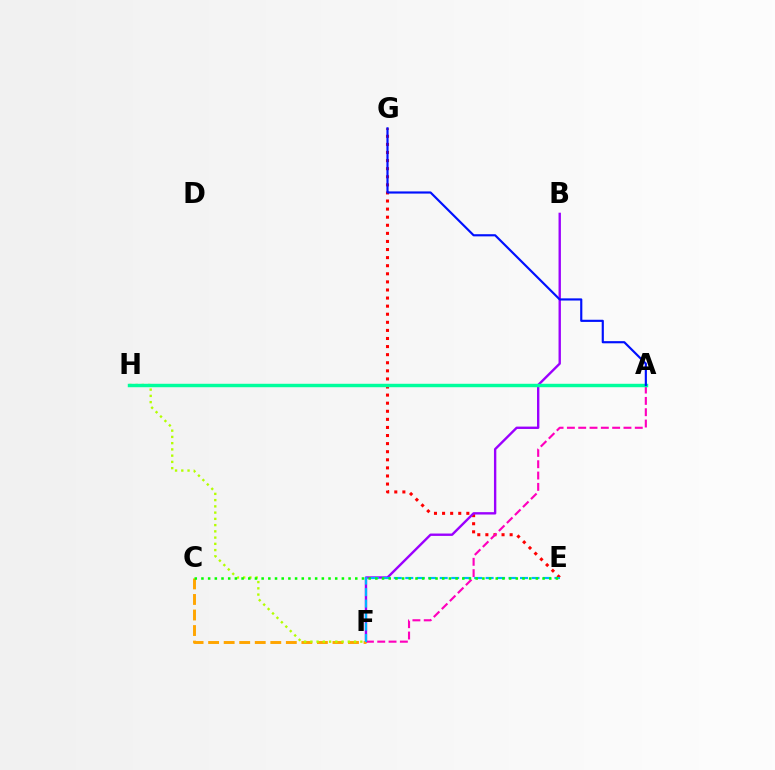{('E', 'G'): [{'color': '#ff0000', 'line_style': 'dotted', 'thickness': 2.2}], ('A', 'F'): [{'color': '#ff00bd', 'line_style': 'dashed', 'thickness': 1.54}], ('B', 'F'): [{'color': '#9b00ff', 'line_style': 'solid', 'thickness': 1.71}], ('C', 'F'): [{'color': '#ffa500', 'line_style': 'dashed', 'thickness': 2.11}], ('F', 'H'): [{'color': '#b3ff00', 'line_style': 'dotted', 'thickness': 1.7}], ('E', 'F'): [{'color': '#00b5ff', 'line_style': 'dashed', 'thickness': 1.56}], ('A', 'H'): [{'color': '#00ff9d', 'line_style': 'solid', 'thickness': 2.48}], ('C', 'E'): [{'color': '#08ff00', 'line_style': 'dotted', 'thickness': 1.82}], ('A', 'G'): [{'color': '#0010ff', 'line_style': 'solid', 'thickness': 1.56}]}